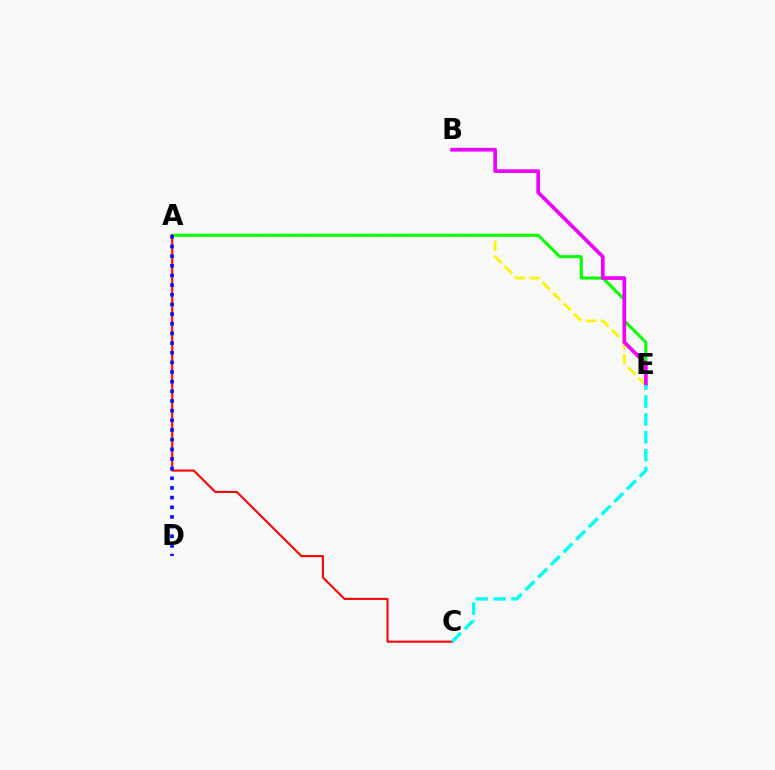{('A', 'E'): [{'color': '#fcf500', 'line_style': 'dashed', 'thickness': 2.01}, {'color': '#08ff00', 'line_style': 'solid', 'thickness': 2.2}], ('A', 'C'): [{'color': '#ff0000', 'line_style': 'solid', 'thickness': 1.51}], ('A', 'D'): [{'color': '#0010ff', 'line_style': 'dotted', 'thickness': 2.62}], ('B', 'E'): [{'color': '#ee00ff', 'line_style': 'solid', 'thickness': 2.65}], ('C', 'E'): [{'color': '#00fff6', 'line_style': 'dashed', 'thickness': 2.43}]}